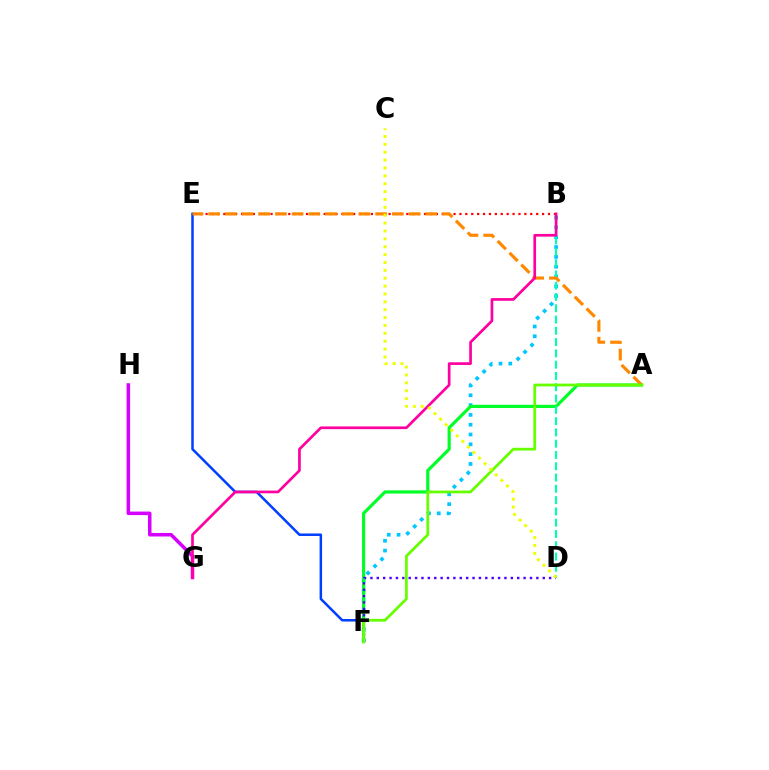{('B', 'F'): [{'color': '#00c7ff', 'line_style': 'dotted', 'thickness': 2.67}], ('E', 'F'): [{'color': '#003fff', 'line_style': 'solid', 'thickness': 1.8}], ('A', 'F'): [{'color': '#00ff27', 'line_style': 'solid', 'thickness': 2.28}, {'color': '#66ff00', 'line_style': 'solid', 'thickness': 1.99}], ('B', 'E'): [{'color': '#ff0000', 'line_style': 'dotted', 'thickness': 1.6}], ('B', 'D'): [{'color': '#00ffaf', 'line_style': 'dashed', 'thickness': 1.53}], ('D', 'F'): [{'color': '#4f00ff', 'line_style': 'dotted', 'thickness': 1.73}], ('G', 'H'): [{'color': '#d600ff', 'line_style': 'solid', 'thickness': 2.54}], ('A', 'E'): [{'color': '#ff8800', 'line_style': 'dashed', 'thickness': 2.27}], ('B', 'G'): [{'color': '#ff00a0', 'line_style': 'solid', 'thickness': 1.94}], ('C', 'D'): [{'color': '#eeff00', 'line_style': 'dotted', 'thickness': 2.14}]}